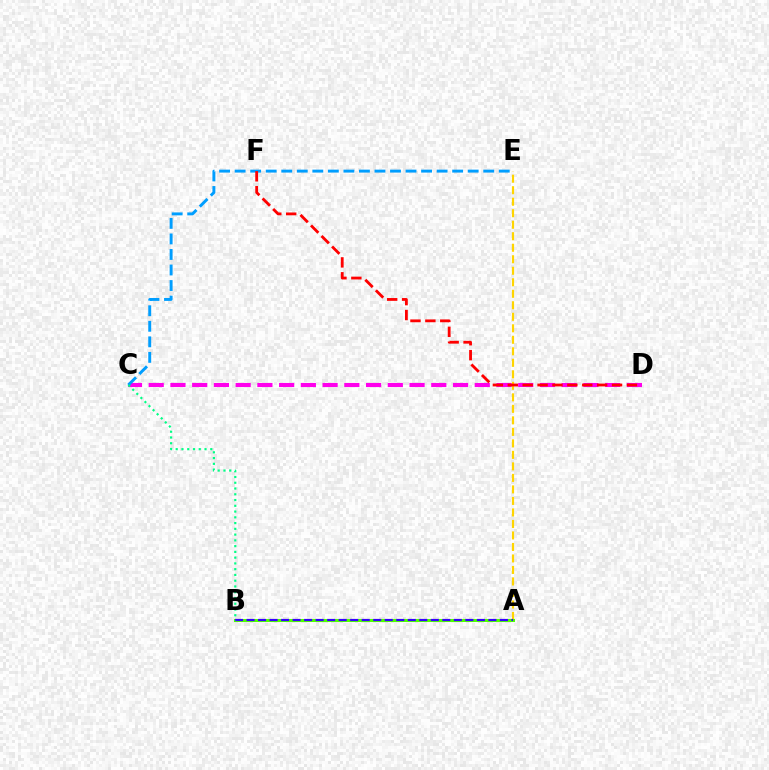{('A', 'E'): [{'color': '#ffd500', 'line_style': 'dashed', 'thickness': 1.56}], ('A', 'B'): [{'color': '#4fff00', 'line_style': 'solid', 'thickness': 2.19}, {'color': '#3700ff', 'line_style': 'dashed', 'thickness': 1.56}], ('C', 'D'): [{'color': '#ff00ed', 'line_style': 'dashed', 'thickness': 2.95}], ('C', 'E'): [{'color': '#009eff', 'line_style': 'dashed', 'thickness': 2.11}], ('B', 'C'): [{'color': '#00ff86', 'line_style': 'dotted', 'thickness': 1.57}], ('D', 'F'): [{'color': '#ff0000', 'line_style': 'dashed', 'thickness': 2.02}]}